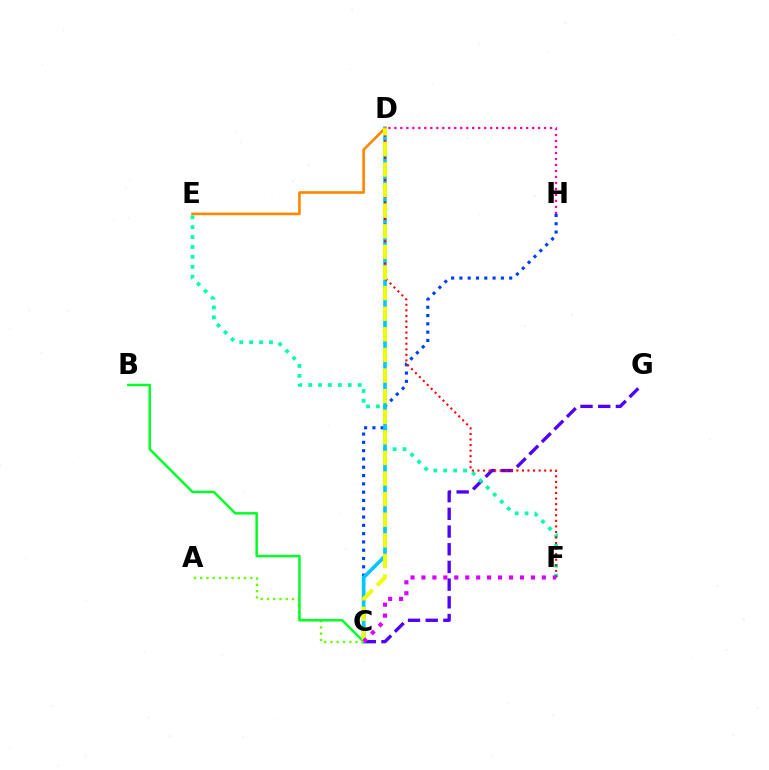{('C', 'G'): [{'color': '#4f00ff', 'line_style': 'dashed', 'thickness': 2.4}], ('C', 'H'): [{'color': '#003fff', 'line_style': 'dotted', 'thickness': 2.25}], ('E', 'F'): [{'color': '#00ffaf', 'line_style': 'dotted', 'thickness': 2.69}], ('C', 'D'): [{'color': '#00c7ff', 'line_style': 'solid', 'thickness': 2.63}, {'color': '#eeff00', 'line_style': 'dashed', 'thickness': 2.8}], ('A', 'C'): [{'color': '#66ff00', 'line_style': 'dotted', 'thickness': 1.7}], ('D', 'F'): [{'color': '#ff0000', 'line_style': 'dotted', 'thickness': 1.51}], ('D', 'H'): [{'color': '#ff00a0', 'line_style': 'dotted', 'thickness': 1.63}], ('D', 'E'): [{'color': '#ff8800', 'line_style': 'solid', 'thickness': 1.9}], ('B', 'C'): [{'color': '#00ff27', 'line_style': 'solid', 'thickness': 1.78}], ('C', 'F'): [{'color': '#d600ff', 'line_style': 'dotted', 'thickness': 2.97}]}